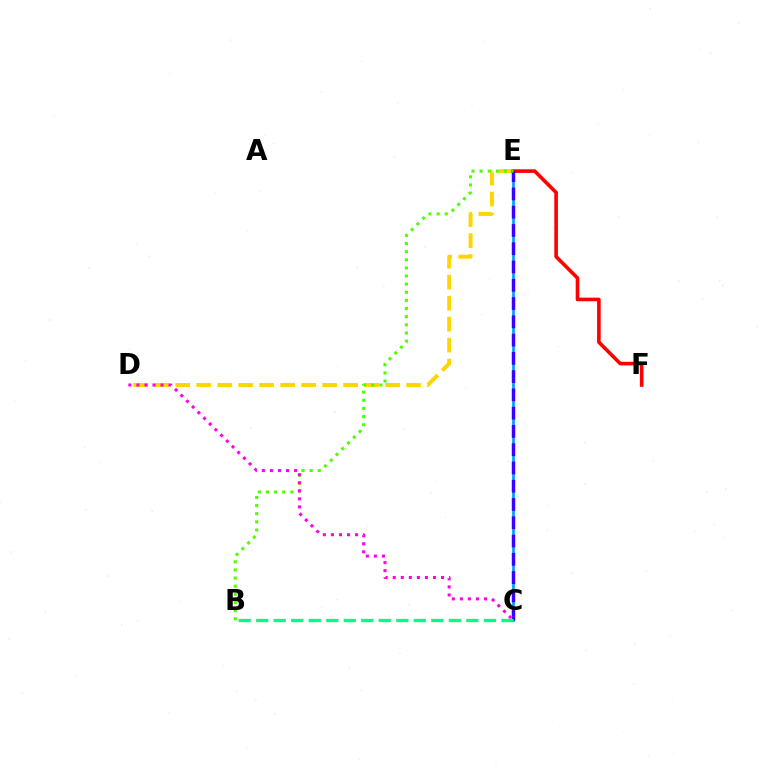{('C', 'E'): [{'color': '#009eff', 'line_style': 'solid', 'thickness': 1.95}, {'color': '#3700ff', 'line_style': 'dashed', 'thickness': 2.48}], ('D', 'E'): [{'color': '#ffd500', 'line_style': 'dashed', 'thickness': 2.85}], ('E', 'F'): [{'color': '#ff0000', 'line_style': 'solid', 'thickness': 2.6}], ('B', 'E'): [{'color': '#4fff00', 'line_style': 'dotted', 'thickness': 2.21}], ('C', 'D'): [{'color': '#ff00ed', 'line_style': 'dotted', 'thickness': 2.19}], ('B', 'C'): [{'color': '#00ff86', 'line_style': 'dashed', 'thickness': 2.38}]}